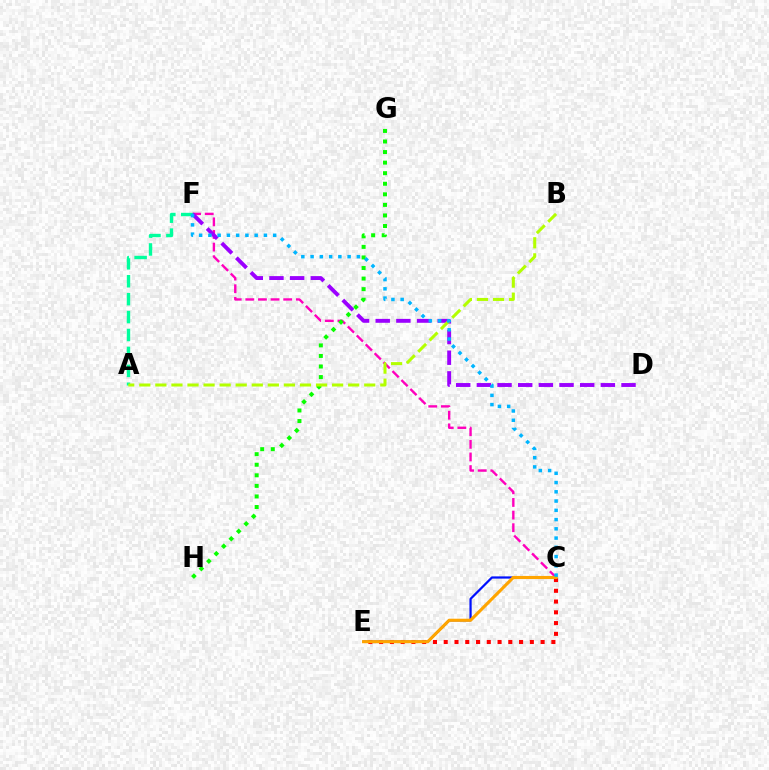{('C', 'F'): [{'color': '#ff00bd', 'line_style': 'dashed', 'thickness': 1.71}, {'color': '#00b5ff', 'line_style': 'dotted', 'thickness': 2.51}], ('C', 'E'): [{'color': '#ff0000', 'line_style': 'dotted', 'thickness': 2.92}, {'color': '#0010ff', 'line_style': 'solid', 'thickness': 1.61}, {'color': '#ffa500', 'line_style': 'solid', 'thickness': 2.24}], ('A', 'F'): [{'color': '#00ff9d', 'line_style': 'dashed', 'thickness': 2.44}], ('D', 'F'): [{'color': '#9b00ff', 'line_style': 'dashed', 'thickness': 2.81}], ('G', 'H'): [{'color': '#08ff00', 'line_style': 'dotted', 'thickness': 2.87}], ('A', 'B'): [{'color': '#b3ff00', 'line_style': 'dashed', 'thickness': 2.18}]}